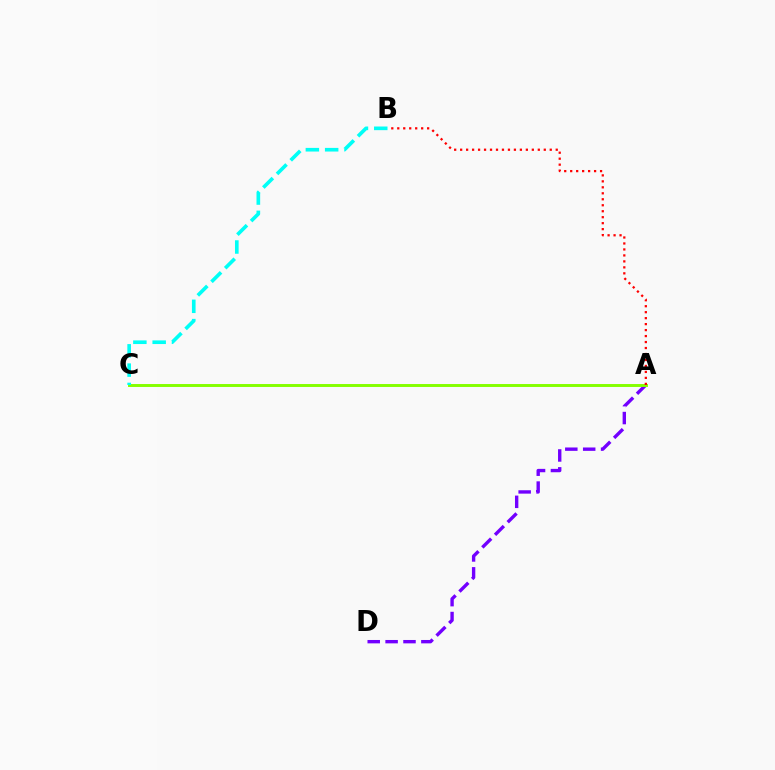{('A', 'D'): [{'color': '#7200ff', 'line_style': 'dashed', 'thickness': 2.43}], ('A', 'C'): [{'color': '#84ff00', 'line_style': 'solid', 'thickness': 2.11}], ('A', 'B'): [{'color': '#ff0000', 'line_style': 'dotted', 'thickness': 1.62}], ('B', 'C'): [{'color': '#00fff6', 'line_style': 'dashed', 'thickness': 2.62}]}